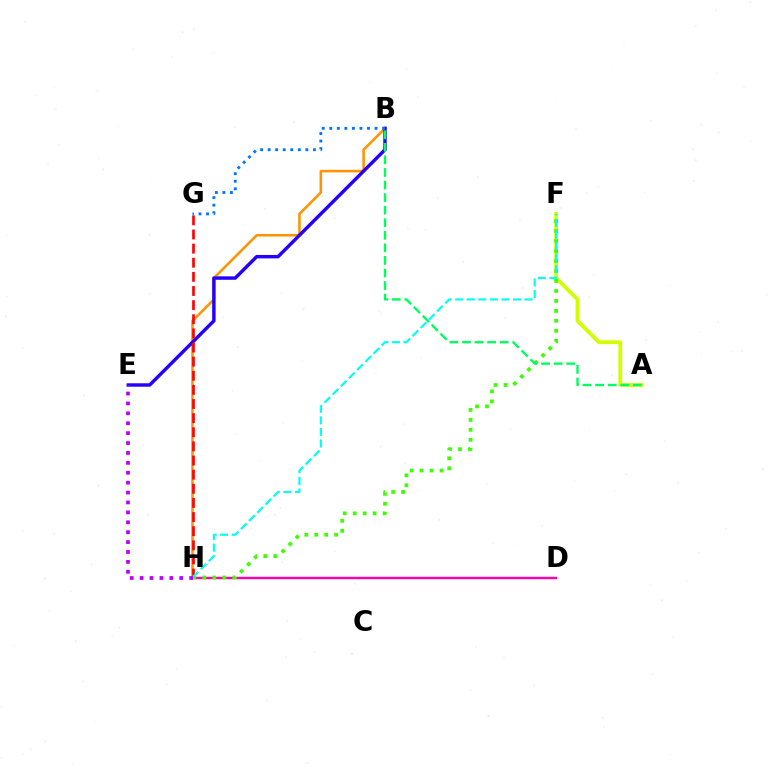{('D', 'H'): [{'color': '#ff00ac', 'line_style': 'solid', 'thickness': 1.75}], ('B', 'H'): [{'color': '#ff9400', 'line_style': 'solid', 'thickness': 1.84}], ('B', 'E'): [{'color': '#2500ff', 'line_style': 'solid', 'thickness': 2.48}], ('G', 'H'): [{'color': '#ff0000', 'line_style': 'dashed', 'thickness': 1.92}], ('A', 'F'): [{'color': '#d1ff00', 'line_style': 'solid', 'thickness': 2.74}], ('F', 'H'): [{'color': '#3dff00', 'line_style': 'dotted', 'thickness': 2.71}, {'color': '#00fff6', 'line_style': 'dashed', 'thickness': 1.57}], ('A', 'B'): [{'color': '#00ff5c', 'line_style': 'dashed', 'thickness': 1.71}], ('E', 'H'): [{'color': '#b900ff', 'line_style': 'dotted', 'thickness': 2.69}], ('B', 'G'): [{'color': '#0074ff', 'line_style': 'dotted', 'thickness': 2.05}]}